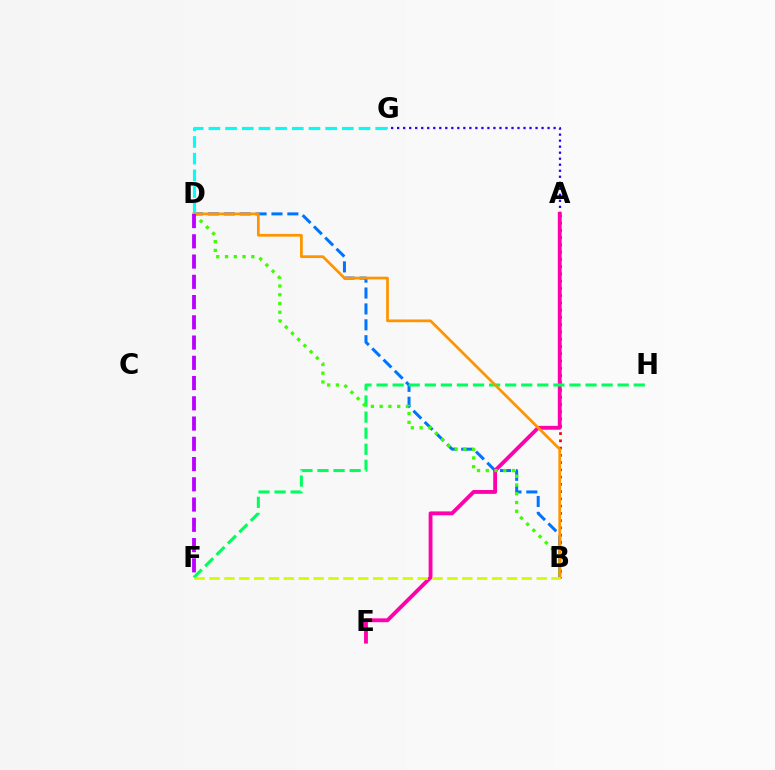{('A', 'B'): [{'color': '#ff0000', 'line_style': 'dotted', 'thickness': 1.97}], ('B', 'D'): [{'color': '#0074ff', 'line_style': 'dashed', 'thickness': 2.16}, {'color': '#3dff00', 'line_style': 'dotted', 'thickness': 2.38}, {'color': '#ff9400', 'line_style': 'solid', 'thickness': 1.97}], ('D', 'G'): [{'color': '#00fff6', 'line_style': 'dashed', 'thickness': 2.27}], ('A', 'G'): [{'color': '#2500ff', 'line_style': 'dotted', 'thickness': 1.63}], ('A', 'E'): [{'color': '#ff00ac', 'line_style': 'solid', 'thickness': 2.77}], ('F', 'H'): [{'color': '#00ff5c', 'line_style': 'dashed', 'thickness': 2.18}], ('B', 'F'): [{'color': '#d1ff00', 'line_style': 'dashed', 'thickness': 2.02}], ('D', 'F'): [{'color': '#b900ff', 'line_style': 'dashed', 'thickness': 2.75}]}